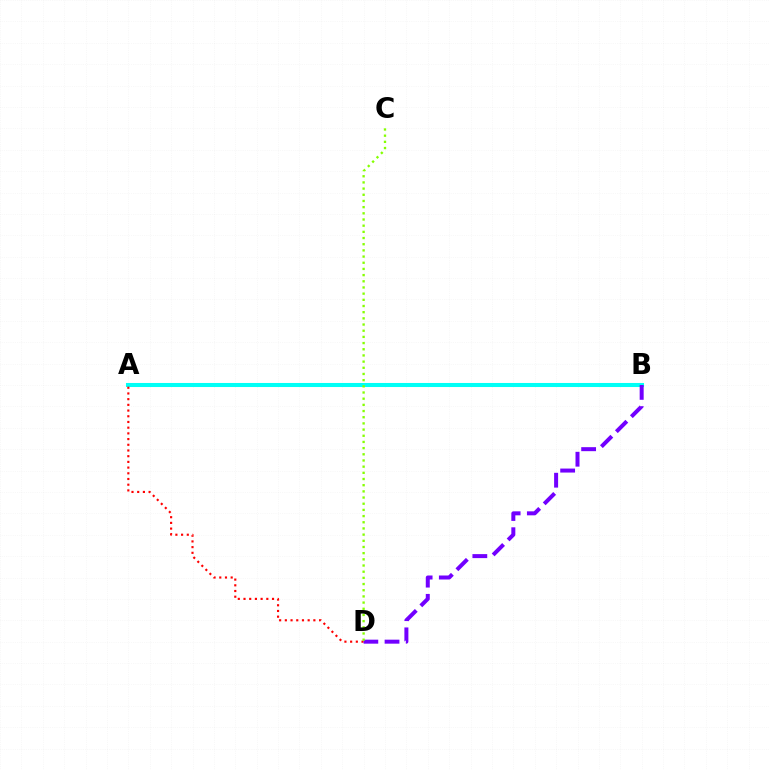{('A', 'B'): [{'color': '#00fff6', 'line_style': 'solid', 'thickness': 2.92}], ('A', 'D'): [{'color': '#ff0000', 'line_style': 'dotted', 'thickness': 1.55}], ('B', 'D'): [{'color': '#7200ff', 'line_style': 'dashed', 'thickness': 2.88}], ('C', 'D'): [{'color': '#84ff00', 'line_style': 'dotted', 'thickness': 1.68}]}